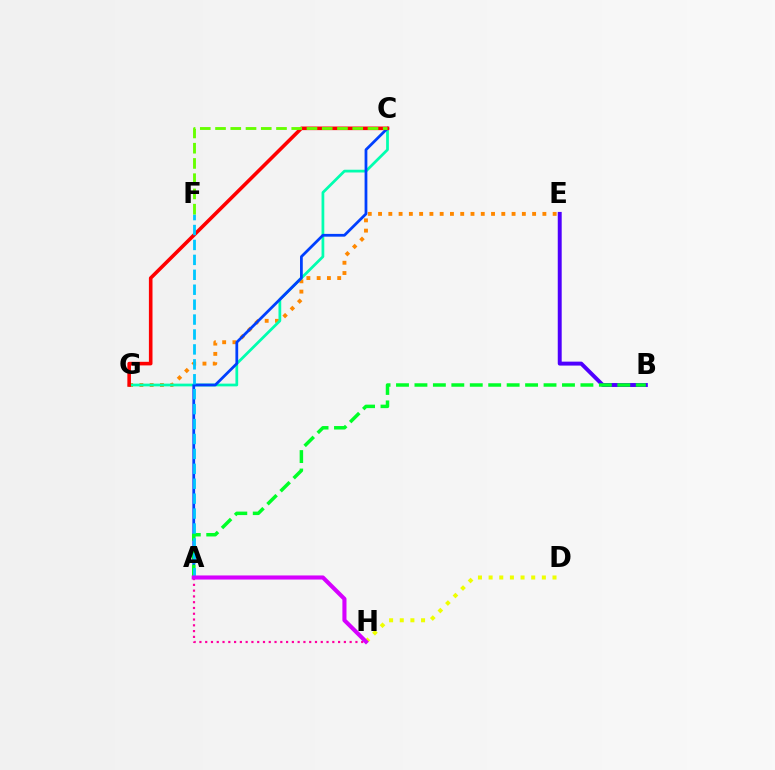{('E', 'G'): [{'color': '#ff8800', 'line_style': 'dotted', 'thickness': 2.79}], ('B', 'E'): [{'color': '#4f00ff', 'line_style': 'solid', 'thickness': 2.84}], ('C', 'G'): [{'color': '#00ffaf', 'line_style': 'solid', 'thickness': 1.97}, {'color': '#ff0000', 'line_style': 'solid', 'thickness': 2.59}], ('A', 'C'): [{'color': '#003fff', 'line_style': 'solid', 'thickness': 1.99}], ('A', 'B'): [{'color': '#00ff27', 'line_style': 'dashed', 'thickness': 2.51}], ('D', 'H'): [{'color': '#eeff00', 'line_style': 'dotted', 'thickness': 2.89}], ('A', 'H'): [{'color': '#ff00a0', 'line_style': 'dotted', 'thickness': 1.57}, {'color': '#d600ff', 'line_style': 'solid', 'thickness': 2.95}], ('A', 'F'): [{'color': '#00c7ff', 'line_style': 'dashed', 'thickness': 2.03}], ('C', 'F'): [{'color': '#66ff00', 'line_style': 'dashed', 'thickness': 2.07}]}